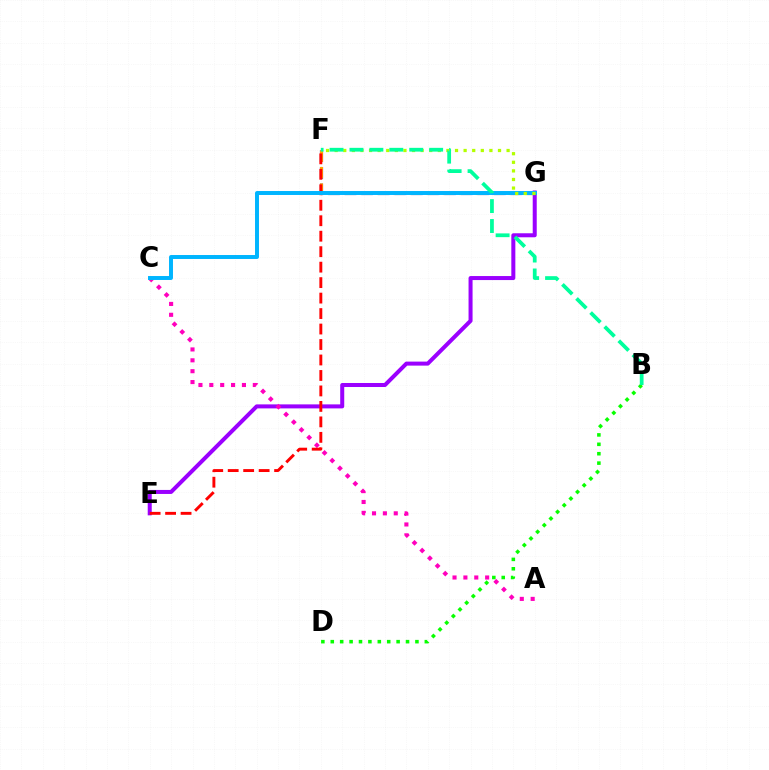{('E', 'G'): [{'color': '#9b00ff', 'line_style': 'solid', 'thickness': 2.89}], ('F', 'G'): [{'color': '#0010ff', 'line_style': 'dashed', 'thickness': 2.25}, {'color': '#ffa500', 'line_style': 'dashed', 'thickness': 2.23}, {'color': '#b3ff00', 'line_style': 'dotted', 'thickness': 2.34}], ('B', 'D'): [{'color': '#08ff00', 'line_style': 'dotted', 'thickness': 2.56}], ('A', 'C'): [{'color': '#ff00bd', 'line_style': 'dotted', 'thickness': 2.95}], ('E', 'F'): [{'color': '#ff0000', 'line_style': 'dashed', 'thickness': 2.1}], ('C', 'G'): [{'color': '#00b5ff', 'line_style': 'solid', 'thickness': 2.84}], ('B', 'F'): [{'color': '#00ff9d', 'line_style': 'dashed', 'thickness': 2.71}]}